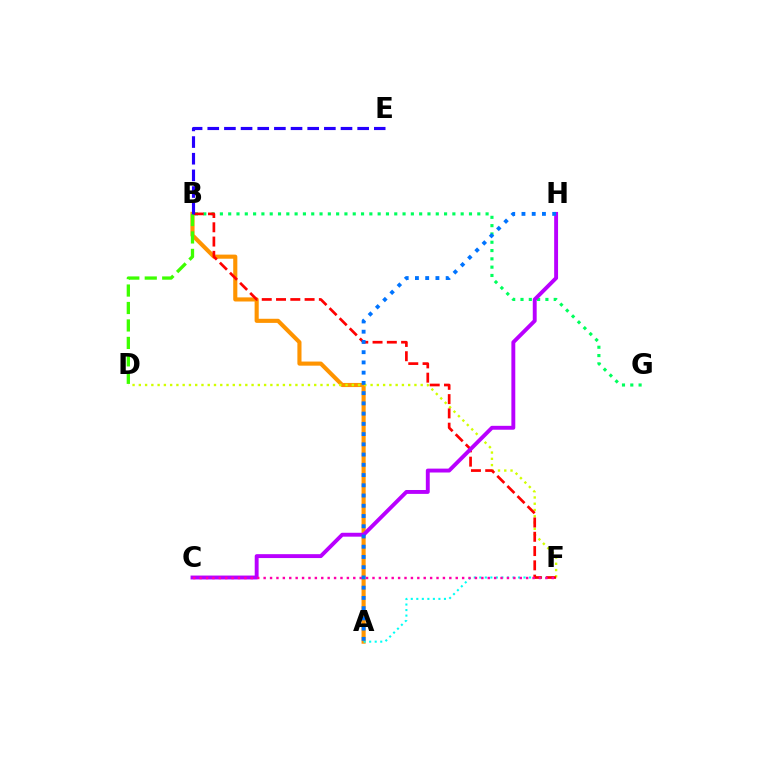{('A', 'B'): [{'color': '#ff9400', 'line_style': 'solid', 'thickness': 2.96}], ('B', 'G'): [{'color': '#00ff5c', 'line_style': 'dotted', 'thickness': 2.26}], ('D', 'F'): [{'color': '#d1ff00', 'line_style': 'dotted', 'thickness': 1.7}], ('B', 'D'): [{'color': '#3dff00', 'line_style': 'dashed', 'thickness': 2.37}], ('A', 'F'): [{'color': '#00fff6', 'line_style': 'dotted', 'thickness': 1.5}], ('B', 'F'): [{'color': '#ff0000', 'line_style': 'dashed', 'thickness': 1.94}], ('C', 'H'): [{'color': '#b900ff', 'line_style': 'solid', 'thickness': 2.8}], ('C', 'F'): [{'color': '#ff00ac', 'line_style': 'dotted', 'thickness': 1.74}], ('B', 'E'): [{'color': '#2500ff', 'line_style': 'dashed', 'thickness': 2.26}], ('A', 'H'): [{'color': '#0074ff', 'line_style': 'dotted', 'thickness': 2.78}]}